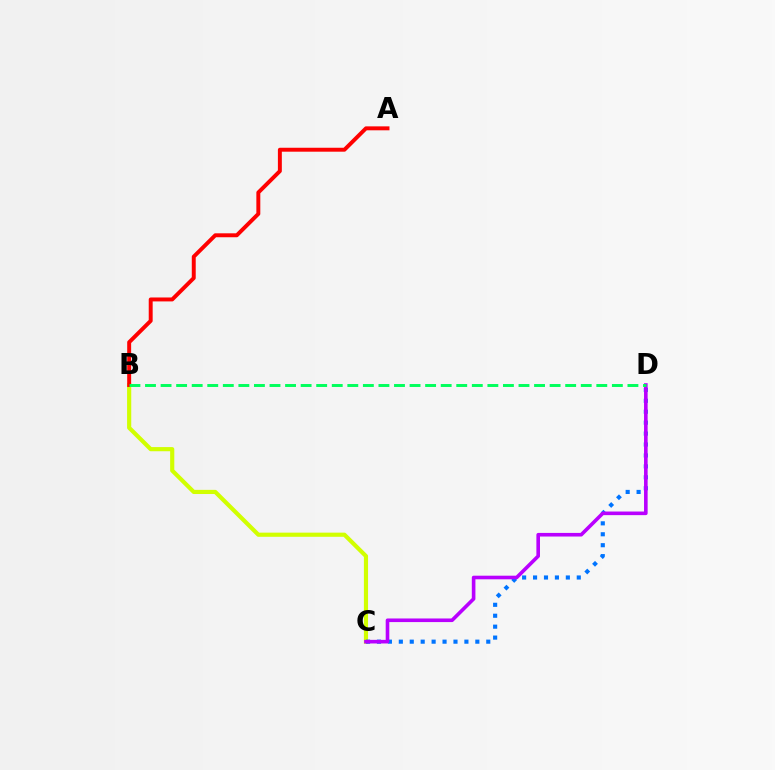{('B', 'C'): [{'color': '#d1ff00', 'line_style': 'solid', 'thickness': 2.99}], ('A', 'B'): [{'color': '#ff0000', 'line_style': 'solid', 'thickness': 2.84}], ('C', 'D'): [{'color': '#0074ff', 'line_style': 'dotted', 'thickness': 2.97}, {'color': '#b900ff', 'line_style': 'solid', 'thickness': 2.6}], ('B', 'D'): [{'color': '#00ff5c', 'line_style': 'dashed', 'thickness': 2.11}]}